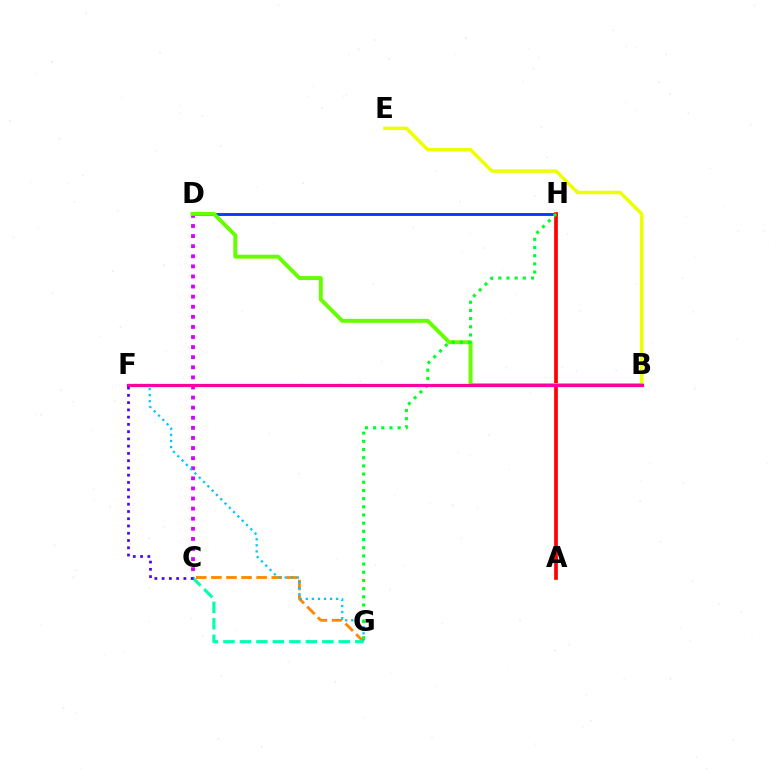{('C', 'G'): [{'color': '#ff8800', 'line_style': 'dashed', 'thickness': 2.05}, {'color': '#00ffaf', 'line_style': 'dashed', 'thickness': 2.24}], ('C', 'D'): [{'color': '#d600ff', 'line_style': 'dotted', 'thickness': 2.74}], ('B', 'E'): [{'color': '#eeff00', 'line_style': 'solid', 'thickness': 2.52}], ('D', 'H'): [{'color': '#003fff', 'line_style': 'solid', 'thickness': 2.08}], ('A', 'H'): [{'color': '#ff0000', 'line_style': 'solid', 'thickness': 2.66}], ('F', 'G'): [{'color': '#00c7ff', 'line_style': 'dotted', 'thickness': 1.65}], ('B', 'D'): [{'color': '#66ff00', 'line_style': 'solid', 'thickness': 2.83}], ('G', 'H'): [{'color': '#00ff27', 'line_style': 'dotted', 'thickness': 2.22}], ('B', 'F'): [{'color': '#ff00a0', 'line_style': 'solid', 'thickness': 2.32}], ('C', 'F'): [{'color': '#4f00ff', 'line_style': 'dotted', 'thickness': 1.97}]}